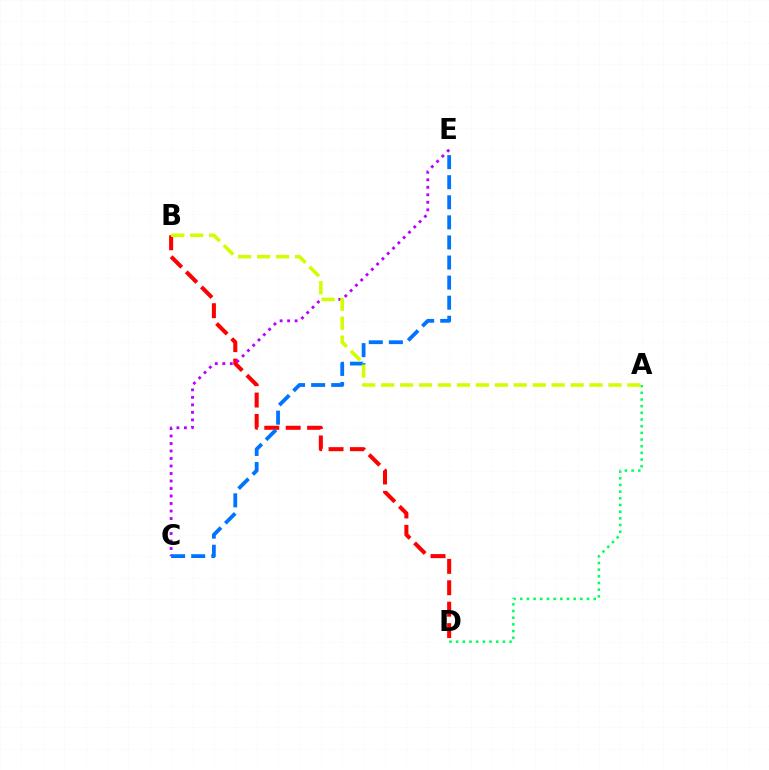{('B', 'D'): [{'color': '#ff0000', 'line_style': 'dashed', 'thickness': 2.91}], ('C', 'E'): [{'color': '#b900ff', 'line_style': 'dotted', 'thickness': 2.04}, {'color': '#0074ff', 'line_style': 'dashed', 'thickness': 2.73}], ('A', 'D'): [{'color': '#00ff5c', 'line_style': 'dotted', 'thickness': 1.82}], ('A', 'B'): [{'color': '#d1ff00', 'line_style': 'dashed', 'thickness': 2.57}]}